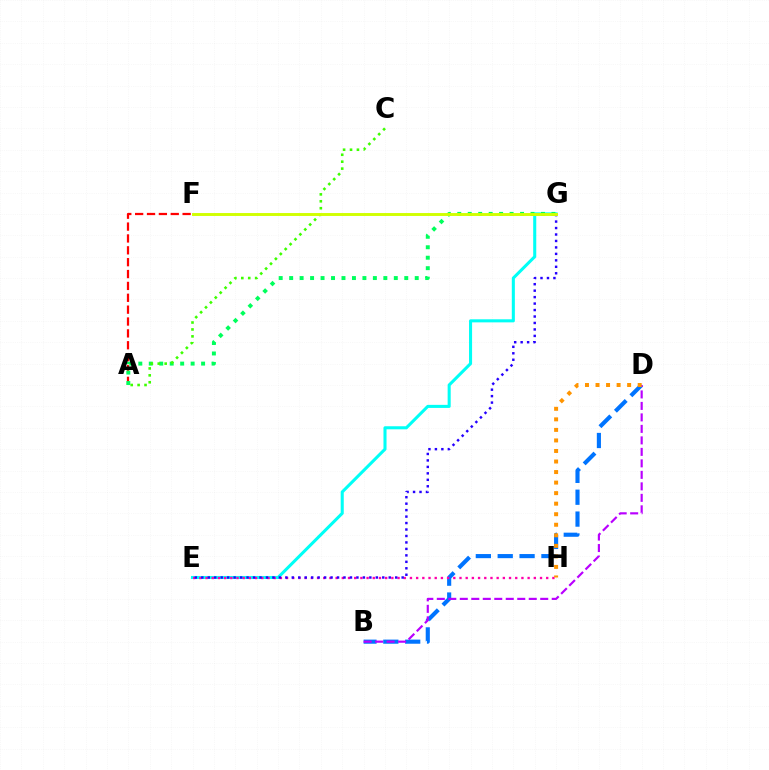{('B', 'D'): [{'color': '#0074ff', 'line_style': 'dashed', 'thickness': 2.97}, {'color': '#b900ff', 'line_style': 'dashed', 'thickness': 1.56}], ('A', 'F'): [{'color': '#ff0000', 'line_style': 'dashed', 'thickness': 1.61}], ('E', 'G'): [{'color': '#00fff6', 'line_style': 'solid', 'thickness': 2.21}, {'color': '#2500ff', 'line_style': 'dotted', 'thickness': 1.76}], ('E', 'H'): [{'color': '#ff00ac', 'line_style': 'dotted', 'thickness': 1.68}], ('D', 'H'): [{'color': '#ff9400', 'line_style': 'dotted', 'thickness': 2.86}], ('A', 'G'): [{'color': '#00ff5c', 'line_style': 'dotted', 'thickness': 2.84}], ('A', 'C'): [{'color': '#3dff00', 'line_style': 'dotted', 'thickness': 1.88}], ('F', 'G'): [{'color': '#d1ff00', 'line_style': 'solid', 'thickness': 2.1}]}